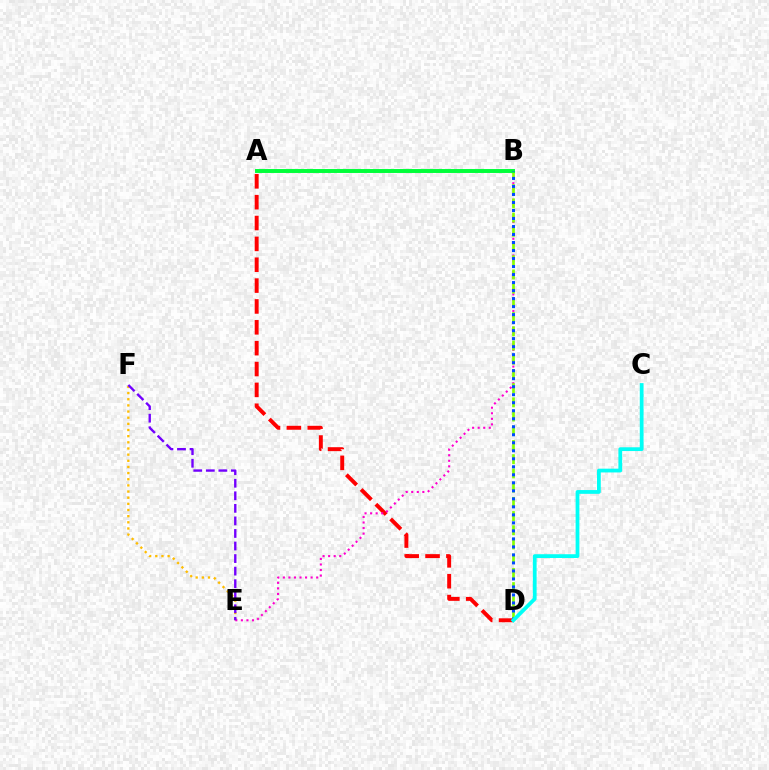{('A', 'D'): [{'color': '#ff0000', 'line_style': 'dashed', 'thickness': 2.83}], ('E', 'F'): [{'color': '#ffbd00', 'line_style': 'dotted', 'thickness': 1.67}, {'color': '#7200ff', 'line_style': 'dashed', 'thickness': 1.71}], ('B', 'E'): [{'color': '#ff00cf', 'line_style': 'dotted', 'thickness': 1.51}], ('B', 'D'): [{'color': '#84ff00', 'line_style': 'dashed', 'thickness': 1.93}, {'color': '#004bff', 'line_style': 'dotted', 'thickness': 2.18}], ('A', 'B'): [{'color': '#00ff39', 'line_style': 'solid', 'thickness': 2.84}], ('C', 'D'): [{'color': '#00fff6', 'line_style': 'solid', 'thickness': 2.71}]}